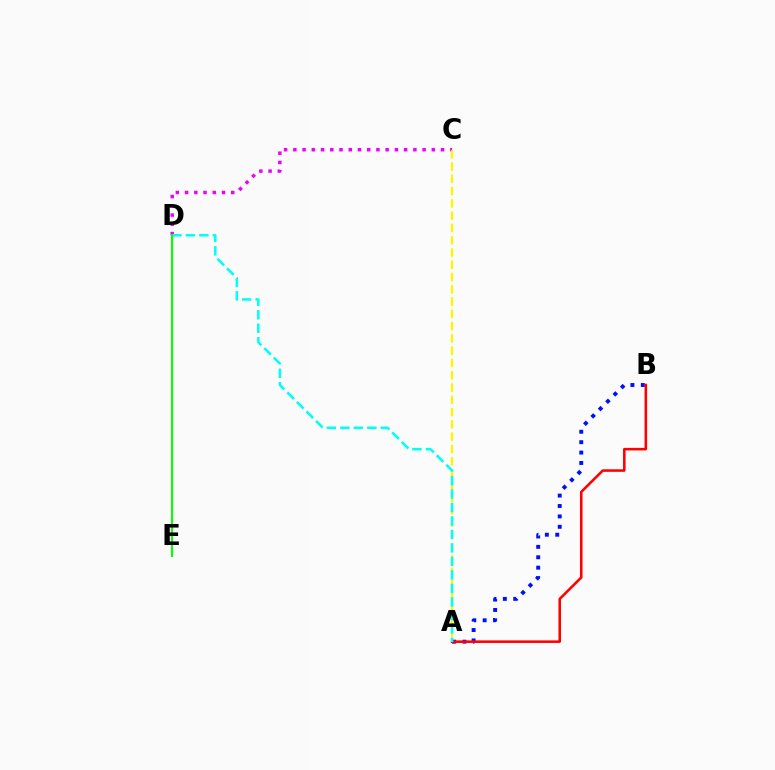{('A', 'B'): [{'color': '#0010ff', 'line_style': 'dotted', 'thickness': 2.83}, {'color': '#ff0000', 'line_style': 'solid', 'thickness': 1.83}], ('C', 'D'): [{'color': '#ee00ff', 'line_style': 'dotted', 'thickness': 2.51}], ('A', 'C'): [{'color': '#fcf500', 'line_style': 'dashed', 'thickness': 1.67}], ('A', 'D'): [{'color': '#00fff6', 'line_style': 'dashed', 'thickness': 1.83}], ('D', 'E'): [{'color': '#08ff00', 'line_style': 'solid', 'thickness': 1.5}]}